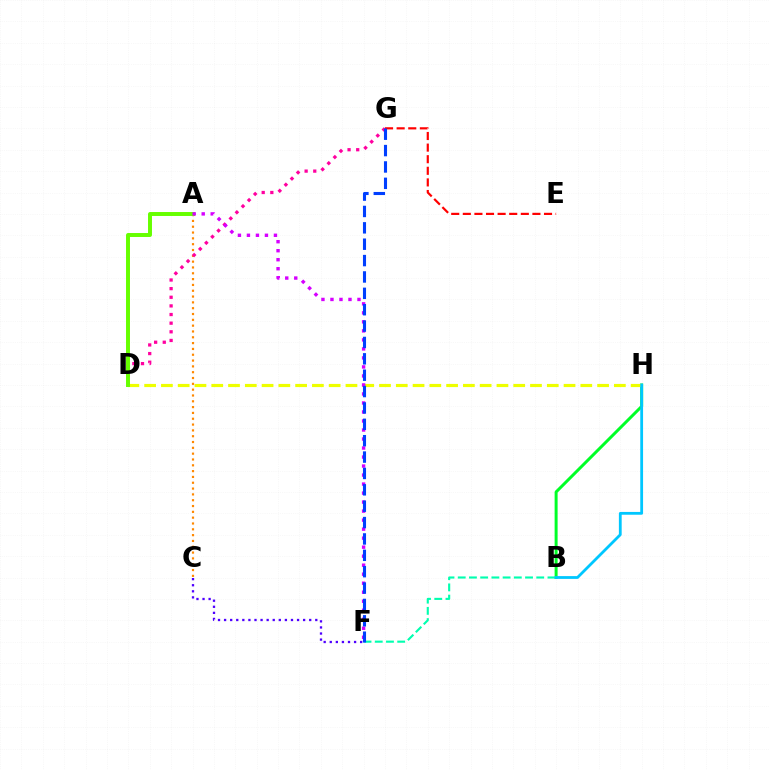{('C', 'F'): [{'color': '#4f00ff', 'line_style': 'dotted', 'thickness': 1.65}], ('B', 'H'): [{'color': '#00ff27', 'line_style': 'solid', 'thickness': 2.15}, {'color': '#00c7ff', 'line_style': 'solid', 'thickness': 2.01}], ('D', 'H'): [{'color': '#eeff00', 'line_style': 'dashed', 'thickness': 2.28}], ('E', 'G'): [{'color': '#ff0000', 'line_style': 'dashed', 'thickness': 1.58}], ('A', 'C'): [{'color': '#ff8800', 'line_style': 'dotted', 'thickness': 1.58}], ('D', 'G'): [{'color': '#ff00a0', 'line_style': 'dotted', 'thickness': 2.35}], ('A', 'D'): [{'color': '#66ff00', 'line_style': 'solid', 'thickness': 2.85}], ('A', 'F'): [{'color': '#d600ff', 'line_style': 'dotted', 'thickness': 2.45}], ('B', 'F'): [{'color': '#00ffaf', 'line_style': 'dashed', 'thickness': 1.52}], ('F', 'G'): [{'color': '#003fff', 'line_style': 'dashed', 'thickness': 2.22}]}